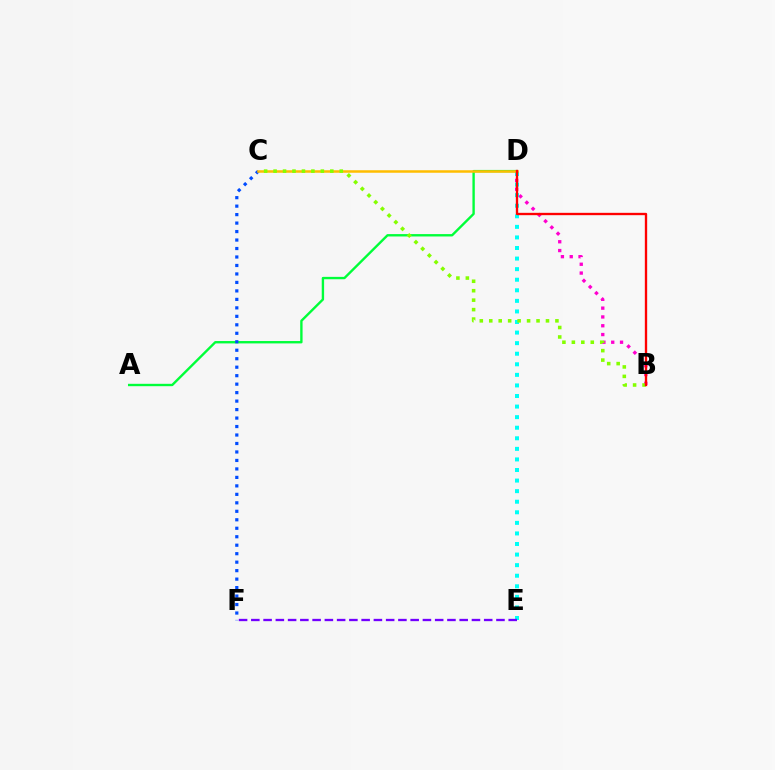{('B', 'D'): [{'color': '#ff00cf', 'line_style': 'dotted', 'thickness': 2.39}, {'color': '#ff0000', 'line_style': 'solid', 'thickness': 1.69}], ('A', 'D'): [{'color': '#00ff39', 'line_style': 'solid', 'thickness': 1.71}], ('D', 'E'): [{'color': '#00fff6', 'line_style': 'dotted', 'thickness': 2.87}], ('C', 'F'): [{'color': '#004bff', 'line_style': 'dotted', 'thickness': 2.3}], ('C', 'D'): [{'color': '#ffbd00', 'line_style': 'solid', 'thickness': 1.8}], ('B', 'C'): [{'color': '#84ff00', 'line_style': 'dotted', 'thickness': 2.57}], ('E', 'F'): [{'color': '#7200ff', 'line_style': 'dashed', 'thickness': 1.67}]}